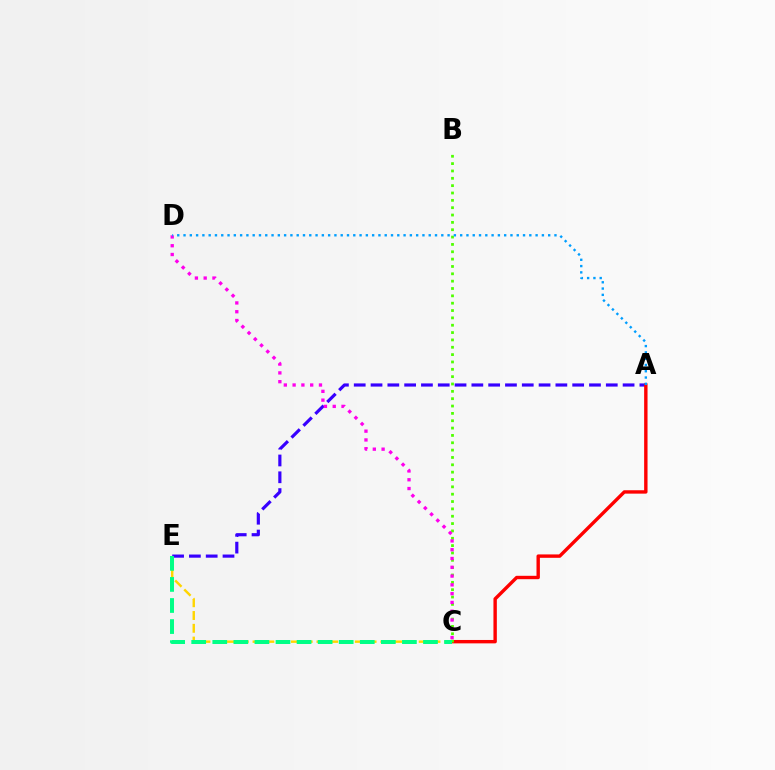{('A', 'E'): [{'color': '#3700ff', 'line_style': 'dashed', 'thickness': 2.28}], ('C', 'E'): [{'color': '#ffd500', 'line_style': 'dashed', 'thickness': 1.74}, {'color': '#00ff86', 'line_style': 'dashed', 'thickness': 2.86}], ('A', 'C'): [{'color': '#ff0000', 'line_style': 'solid', 'thickness': 2.44}], ('B', 'C'): [{'color': '#4fff00', 'line_style': 'dotted', 'thickness': 2.0}], ('C', 'D'): [{'color': '#ff00ed', 'line_style': 'dotted', 'thickness': 2.39}], ('A', 'D'): [{'color': '#009eff', 'line_style': 'dotted', 'thickness': 1.71}]}